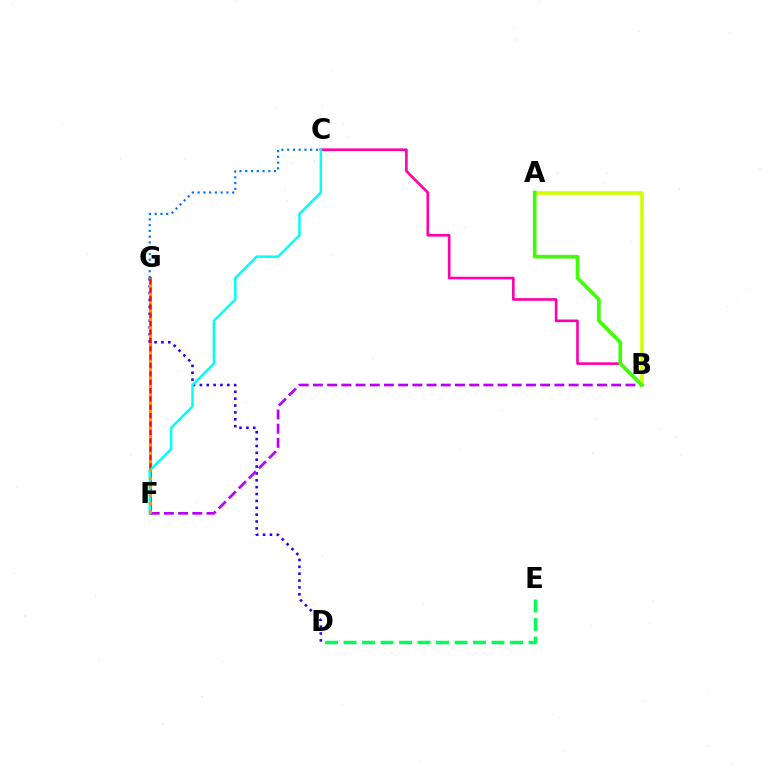{('A', 'B'): [{'color': '#d1ff00', 'line_style': 'solid', 'thickness': 2.56}, {'color': '#3dff00', 'line_style': 'solid', 'thickness': 2.59}], ('D', 'G'): [{'color': '#2500ff', 'line_style': 'dotted', 'thickness': 1.87}], ('F', 'G'): [{'color': '#ff0000', 'line_style': 'solid', 'thickness': 1.83}, {'color': '#ff9400', 'line_style': 'dotted', 'thickness': 2.27}], ('B', 'F'): [{'color': '#b900ff', 'line_style': 'dashed', 'thickness': 1.93}], ('B', 'C'): [{'color': '#ff00ac', 'line_style': 'solid', 'thickness': 1.89}], ('C', 'F'): [{'color': '#00fff6', 'line_style': 'solid', 'thickness': 1.79}], ('D', 'E'): [{'color': '#00ff5c', 'line_style': 'dashed', 'thickness': 2.51}], ('C', 'G'): [{'color': '#0074ff', 'line_style': 'dotted', 'thickness': 1.56}]}